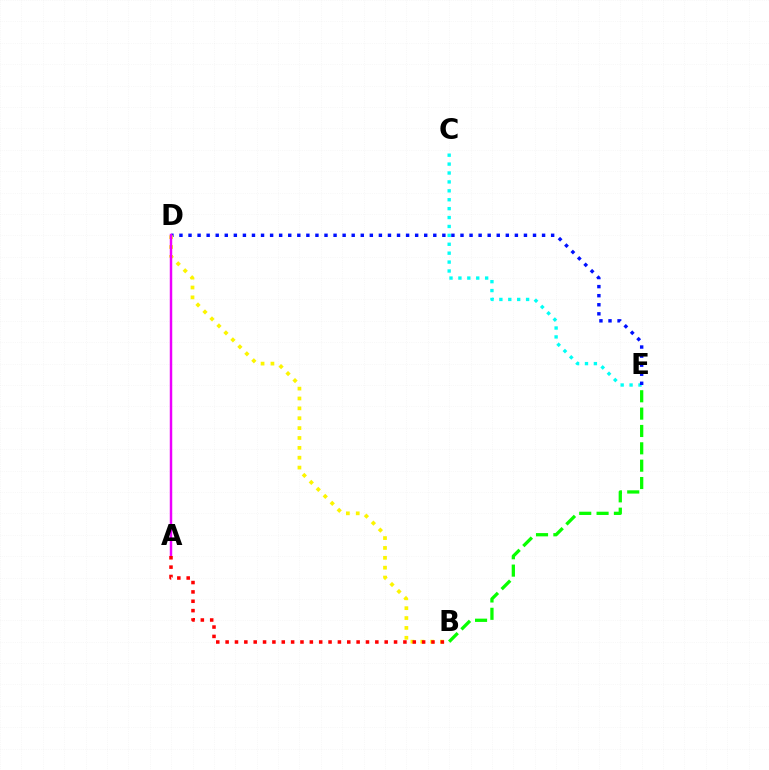{('C', 'E'): [{'color': '#00fff6', 'line_style': 'dotted', 'thickness': 2.42}], ('D', 'E'): [{'color': '#0010ff', 'line_style': 'dotted', 'thickness': 2.46}], ('B', 'D'): [{'color': '#fcf500', 'line_style': 'dotted', 'thickness': 2.68}], ('B', 'E'): [{'color': '#08ff00', 'line_style': 'dashed', 'thickness': 2.36}], ('A', 'D'): [{'color': '#ee00ff', 'line_style': 'solid', 'thickness': 1.77}], ('A', 'B'): [{'color': '#ff0000', 'line_style': 'dotted', 'thickness': 2.54}]}